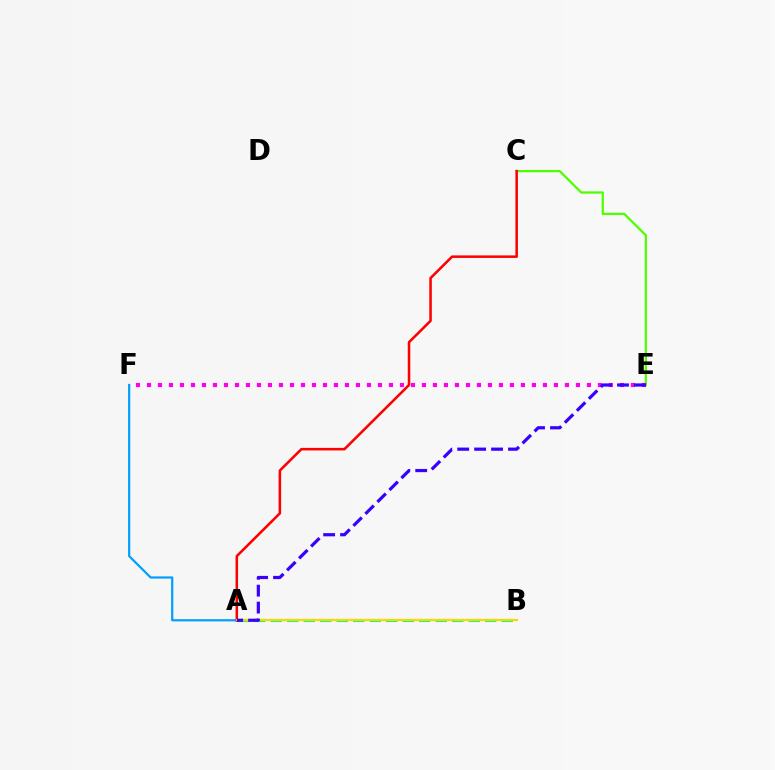{('A', 'F'): [{'color': '#009eff', 'line_style': 'solid', 'thickness': 1.58}], ('C', 'E'): [{'color': '#4fff00', 'line_style': 'solid', 'thickness': 1.63}], ('E', 'F'): [{'color': '#ff00ed', 'line_style': 'dotted', 'thickness': 2.99}], ('A', 'C'): [{'color': '#ff0000', 'line_style': 'solid', 'thickness': 1.83}], ('A', 'B'): [{'color': '#00ff86', 'line_style': 'dashed', 'thickness': 2.24}, {'color': '#ffd500', 'line_style': 'solid', 'thickness': 1.58}], ('A', 'E'): [{'color': '#3700ff', 'line_style': 'dashed', 'thickness': 2.3}]}